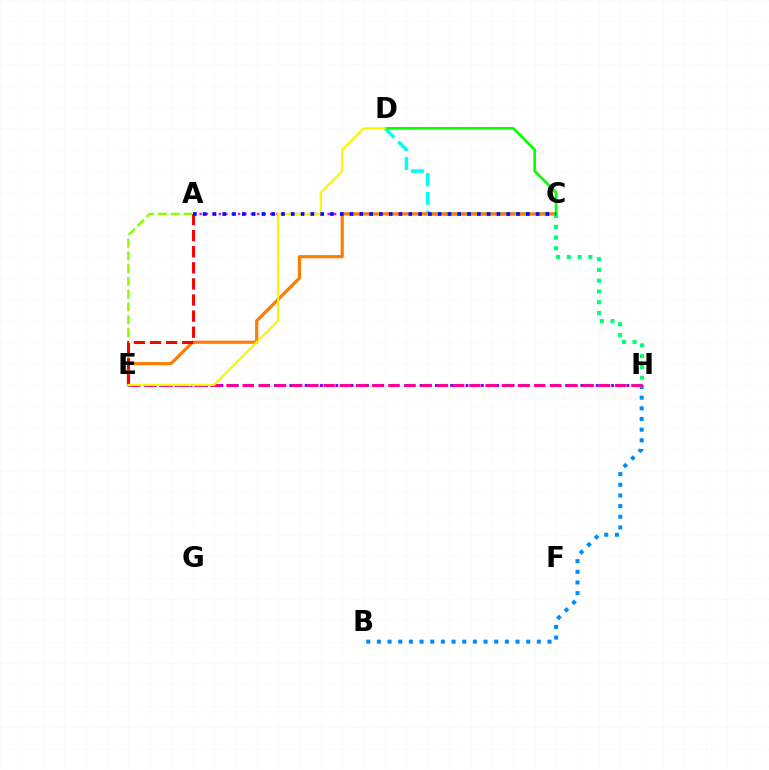{('A', 'C'): [{'color': '#ee00ff', 'line_style': 'dotted', 'thickness': 1.74}, {'color': '#0010ff', 'line_style': 'dotted', 'thickness': 2.66}], ('C', 'D'): [{'color': '#00fff6', 'line_style': 'dashed', 'thickness': 2.55}, {'color': '#08ff00', 'line_style': 'solid', 'thickness': 1.94}], ('A', 'E'): [{'color': '#84ff00', 'line_style': 'dashed', 'thickness': 1.73}, {'color': '#ff0000', 'line_style': 'dashed', 'thickness': 2.19}], ('E', 'H'): [{'color': '#7200ff', 'line_style': 'dotted', 'thickness': 2.08}, {'color': '#ff0094', 'line_style': 'dashed', 'thickness': 2.2}], ('C', 'E'): [{'color': '#ff7c00', 'line_style': 'solid', 'thickness': 2.27}], ('B', 'H'): [{'color': '#008cff', 'line_style': 'dotted', 'thickness': 2.9}], ('C', 'H'): [{'color': '#00ff74', 'line_style': 'dotted', 'thickness': 2.93}], ('D', 'E'): [{'color': '#fcf500', 'line_style': 'solid', 'thickness': 1.57}]}